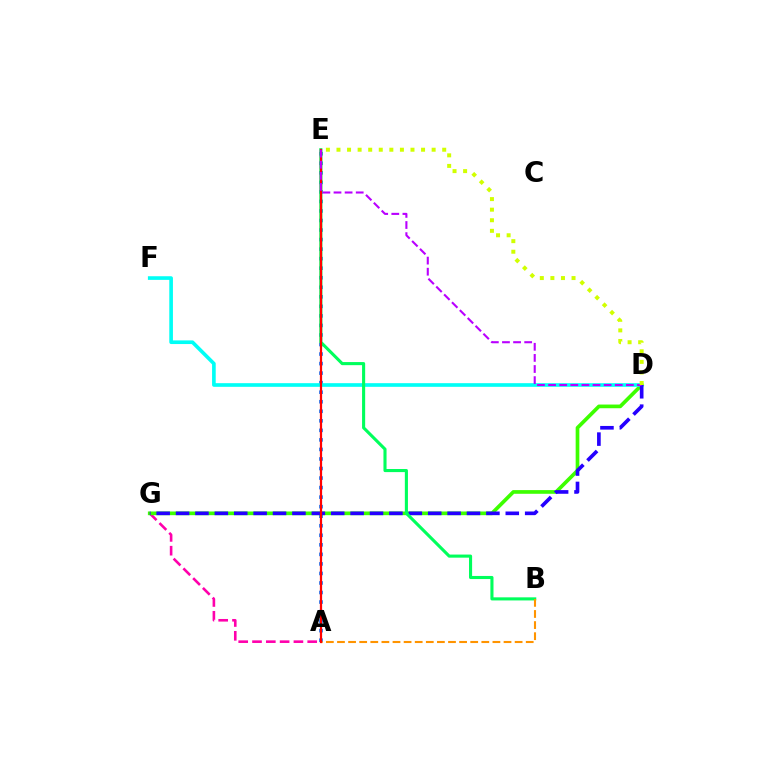{('A', 'E'): [{'color': '#0074ff', 'line_style': 'dotted', 'thickness': 2.59}, {'color': '#ff0000', 'line_style': 'solid', 'thickness': 1.6}], ('A', 'G'): [{'color': '#ff00ac', 'line_style': 'dashed', 'thickness': 1.87}], ('D', 'G'): [{'color': '#3dff00', 'line_style': 'solid', 'thickness': 2.65}, {'color': '#2500ff', 'line_style': 'dashed', 'thickness': 2.63}], ('D', 'F'): [{'color': '#00fff6', 'line_style': 'solid', 'thickness': 2.63}], ('B', 'E'): [{'color': '#00ff5c', 'line_style': 'solid', 'thickness': 2.23}], ('A', 'B'): [{'color': '#ff9400', 'line_style': 'dashed', 'thickness': 1.51}], ('D', 'E'): [{'color': '#b900ff', 'line_style': 'dashed', 'thickness': 1.51}, {'color': '#d1ff00', 'line_style': 'dotted', 'thickness': 2.87}]}